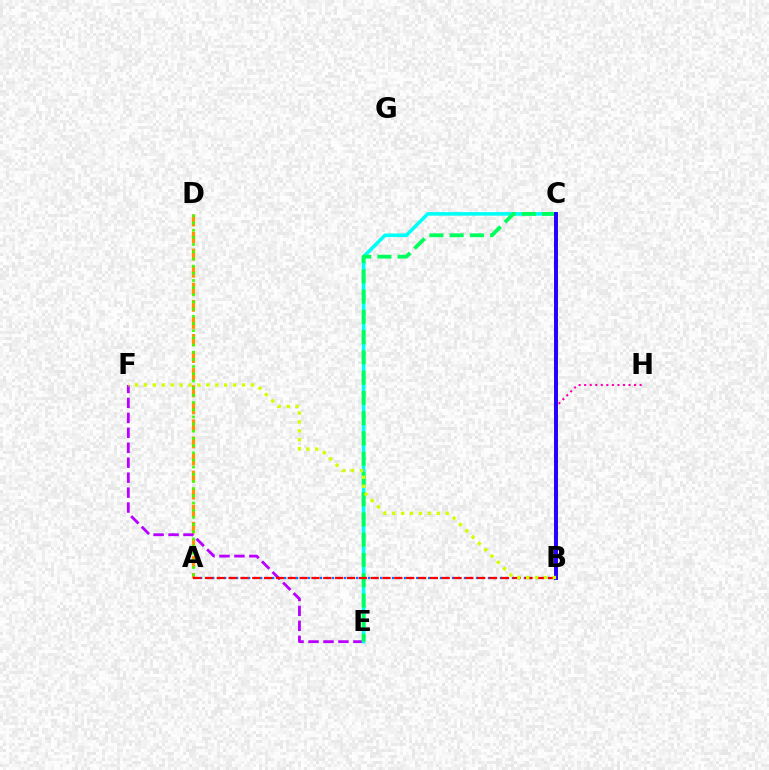{('A', 'D'): [{'color': '#ff9400', 'line_style': 'dashed', 'thickness': 2.32}, {'color': '#3dff00', 'line_style': 'dotted', 'thickness': 1.95}], ('E', 'F'): [{'color': '#b900ff', 'line_style': 'dashed', 'thickness': 2.03}], ('C', 'E'): [{'color': '#00fff6', 'line_style': 'solid', 'thickness': 2.58}, {'color': '#00ff5c', 'line_style': 'dashed', 'thickness': 2.75}], ('A', 'B'): [{'color': '#0074ff', 'line_style': 'dotted', 'thickness': 1.63}, {'color': '#ff0000', 'line_style': 'dashed', 'thickness': 1.61}], ('B', 'H'): [{'color': '#ff00ac', 'line_style': 'dotted', 'thickness': 1.51}], ('B', 'C'): [{'color': '#2500ff', 'line_style': 'solid', 'thickness': 2.84}], ('B', 'F'): [{'color': '#d1ff00', 'line_style': 'dotted', 'thickness': 2.42}]}